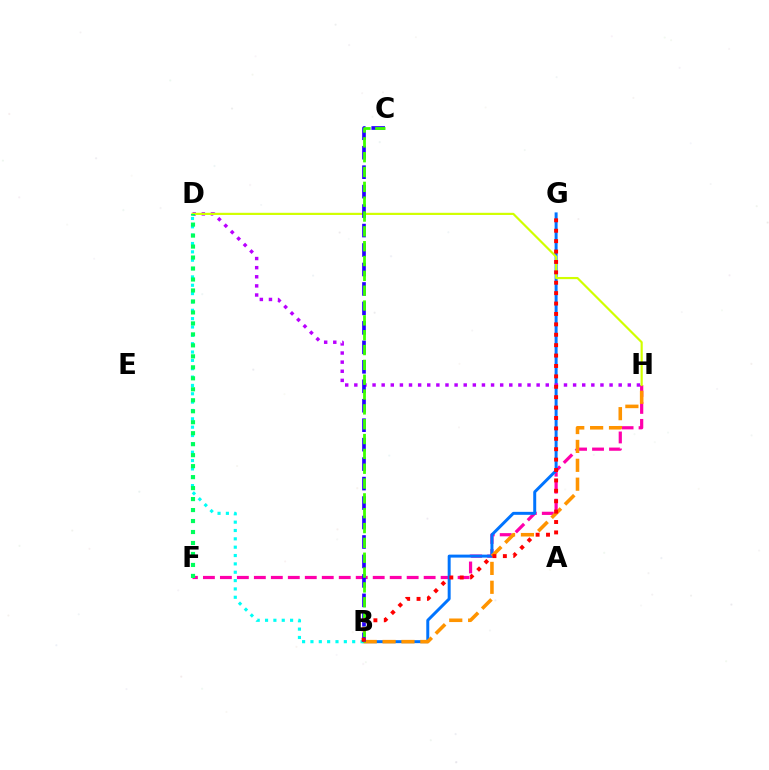{('F', 'H'): [{'color': '#ff00ac', 'line_style': 'dashed', 'thickness': 2.31}], ('B', 'G'): [{'color': '#0074ff', 'line_style': 'solid', 'thickness': 2.14}, {'color': '#ff0000', 'line_style': 'dotted', 'thickness': 2.83}], ('B', 'H'): [{'color': '#ff9400', 'line_style': 'dashed', 'thickness': 2.57}], ('D', 'H'): [{'color': '#b900ff', 'line_style': 'dotted', 'thickness': 2.48}, {'color': '#d1ff00', 'line_style': 'solid', 'thickness': 1.57}], ('B', 'D'): [{'color': '#00fff6', 'line_style': 'dotted', 'thickness': 2.27}], ('B', 'C'): [{'color': '#2500ff', 'line_style': 'dashed', 'thickness': 2.64}, {'color': '#3dff00', 'line_style': 'dashed', 'thickness': 2.02}], ('D', 'F'): [{'color': '#00ff5c', 'line_style': 'dotted', 'thickness': 2.98}]}